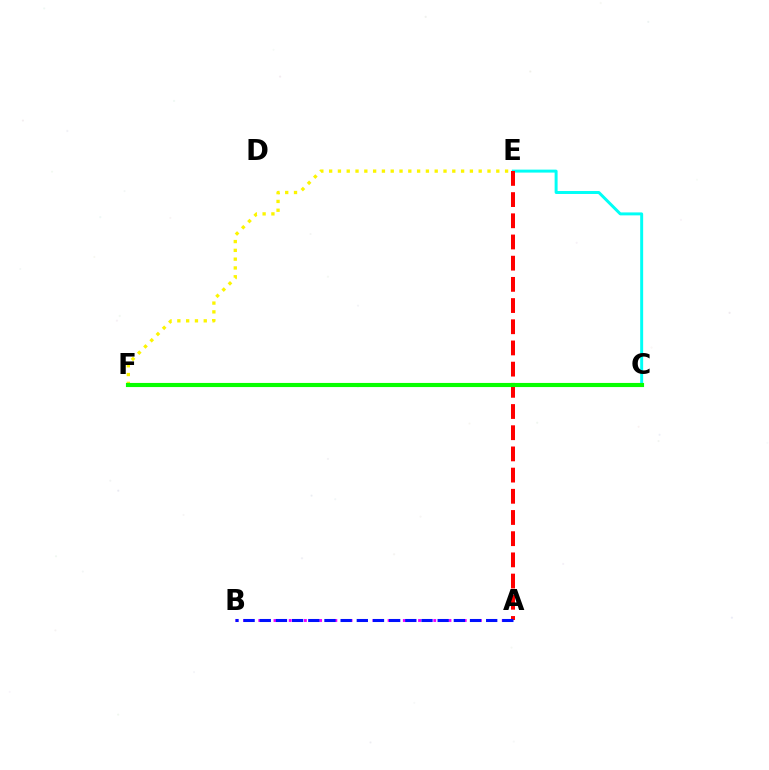{('E', 'F'): [{'color': '#fcf500', 'line_style': 'dotted', 'thickness': 2.39}], ('A', 'B'): [{'color': '#ee00ff', 'line_style': 'dotted', 'thickness': 2.07}, {'color': '#0010ff', 'line_style': 'dashed', 'thickness': 2.2}], ('C', 'E'): [{'color': '#00fff6', 'line_style': 'solid', 'thickness': 2.13}], ('A', 'E'): [{'color': '#ff0000', 'line_style': 'dashed', 'thickness': 2.88}], ('C', 'F'): [{'color': '#08ff00', 'line_style': 'solid', 'thickness': 2.96}]}